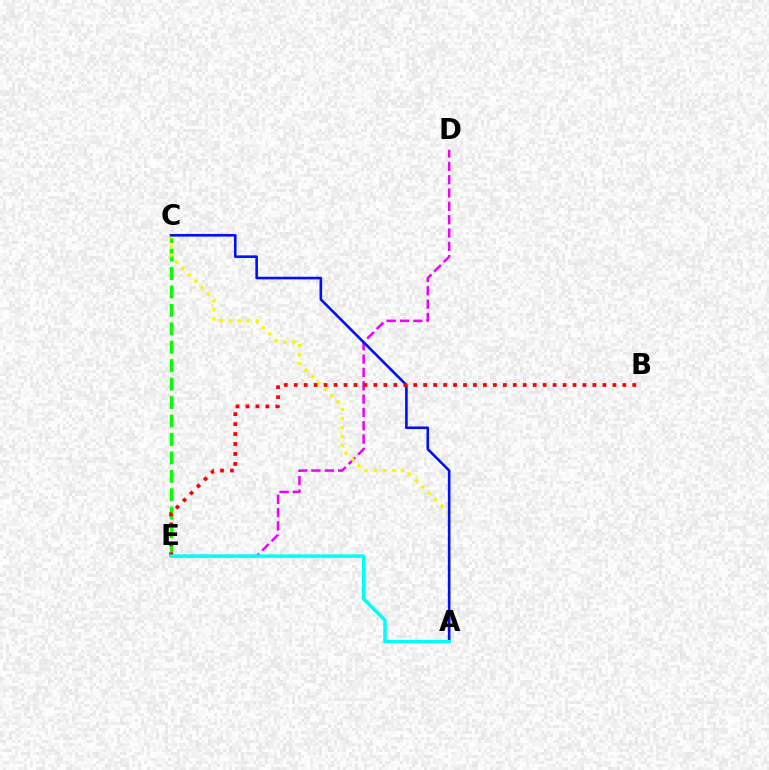{('C', 'E'): [{'color': '#08ff00', 'line_style': 'dashed', 'thickness': 2.5}], ('D', 'E'): [{'color': '#ee00ff', 'line_style': 'dashed', 'thickness': 1.81}], ('A', 'C'): [{'color': '#fcf500', 'line_style': 'dotted', 'thickness': 2.46}, {'color': '#0010ff', 'line_style': 'solid', 'thickness': 1.89}], ('B', 'E'): [{'color': '#ff0000', 'line_style': 'dotted', 'thickness': 2.71}], ('A', 'E'): [{'color': '#00fff6', 'line_style': 'solid', 'thickness': 2.52}]}